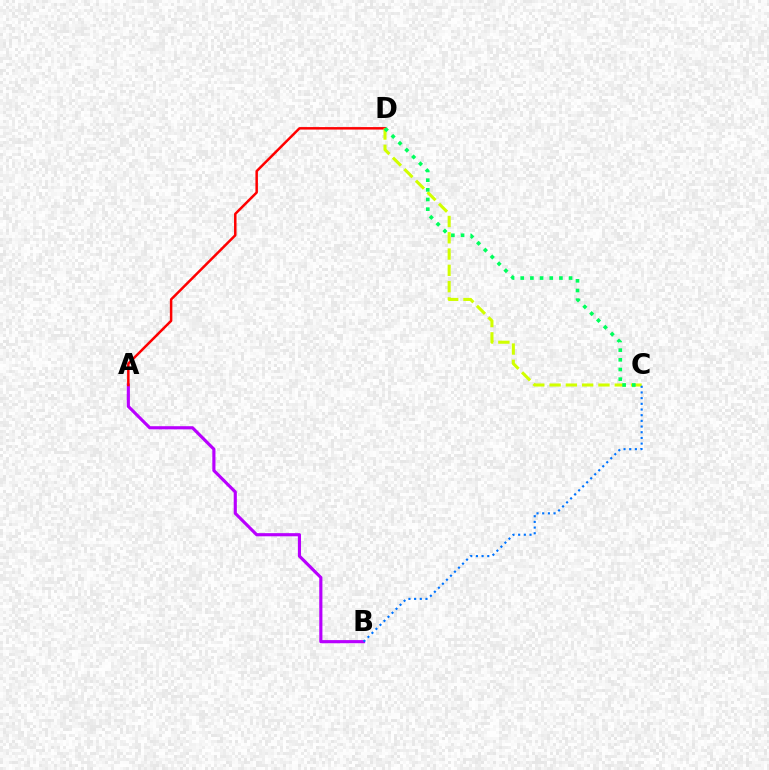{('A', 'B'): [{'color': '#b900ff', 'line_style': 'solid', 'thickness': 2.26}], ('A', 'D'): [{'color': '#ff0000', 'line_style': 'solid', 'thickness': 1.79}], ('C', 'D'): [{'color': '#d1ff00', 'line_style': 'dashed', 'thickness': 2.21}, {'color': '#00ff5c', 'line_style': 'dotted', 'thickness': 2.63}], ('B', 'C'): [{'color': '#0074ff', 'line_style': 'dotted', 'thickness': 1.54}]}